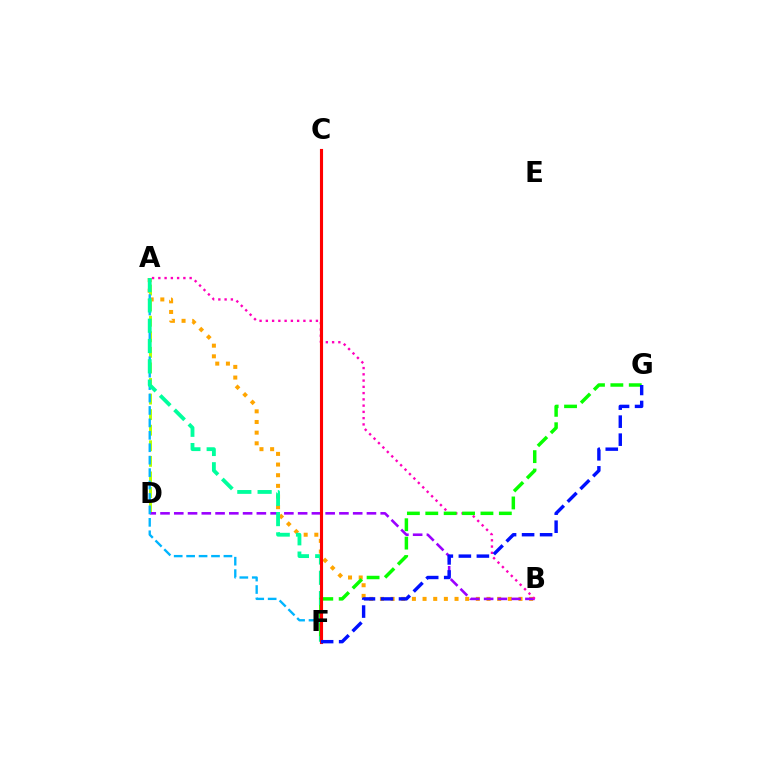{('A', 'B'): [{'color': '#ffa500', 'line_style': 'dotted', 'thickness': 2.9}, {'color': '#ff00bd', 'line_style': 'dotted', 'thickness': 1.7}], ('A', 'D'): [{'color': '#b3ff00', 'line_style': 'dashed', 'thickness': 2.12}], ('B', 'D'): [{'color': '#9b00ff', 'line_style': 'dashed', 'thickness': 1.87}], ('A', 'F'): [{'color': '#00b5ff', 'line_style': 'dashed', 'thickness': 1.69}, {'color': '#00ff9d', 'line_style': 'dashed', 'thickness': 2.76}], ('F', 'G'): [{'color': '#08ff00', 'line_style': 'dashed', 'thickness': 2.5}, {'color': '#0010ff', 'line_style': 'dashed', 'thickness': 2.45}], ('C', 'F'): [{'color': '#ff0000', 'line_style': 'solid', 'thickness': 2.24}]}